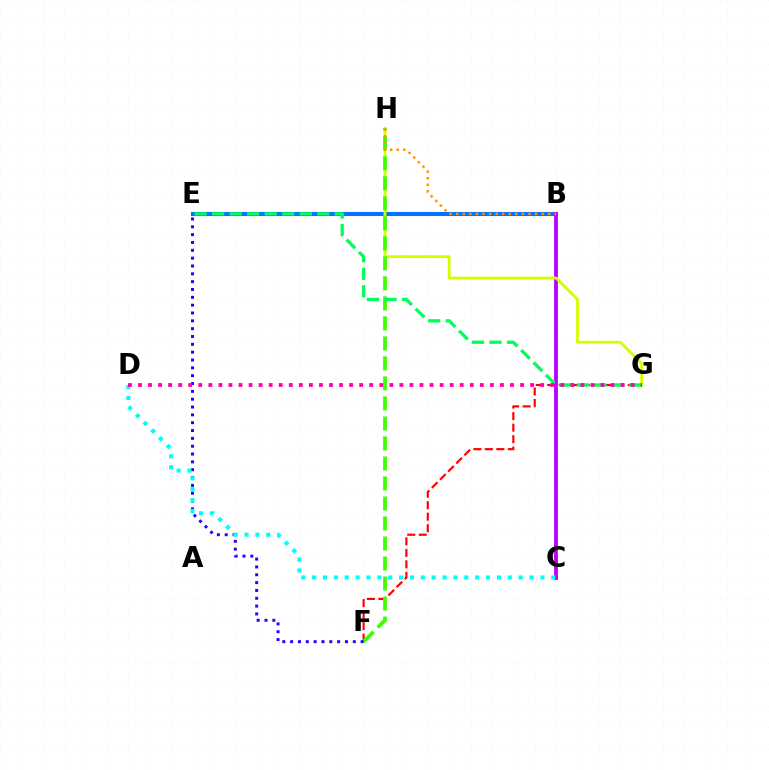{('F', 'G'): [{'color': '#ff0000', 'line_style': 'dashed', 'thickness': 1.56}], ('B', 'E'): [{'color': '#0074ff', 'line_style': 'solid', 'thickness': 2.94}], ('B', 'C'): [{'color': '#b900ff', 'line_style': 'solid', 'thickness': 2.74}], ('G', 'H'): [{'color': '#d1ff00', 'line_style': 'solid', 'thickness': 2.04}], ('F', 'H'): [{'color': '#3dff00', 'line_style': 'dashed', 'thickness': 2.72}], ('E', 'F'): [{'color': '#2500ff', 'line_style': 'dotted', 'thickness': 2.13}], ('E', 'G'): [{'color': '#00ff5c', 'line_style': 'dashed', 'thickness': 2.38}], ('C', 'D'): [{'color': '#00fff6', 'line_style': 'dotted', 'thickness': 2.95}], ('D', 'G'): [{'color': '#ff00ac', 'line_style': 'dotted', 'thickness': 2.73}], ('B', 'H'): [{'color': '#ff9400', 'line_style': 'dotted', 'thickness': 1.79}]}